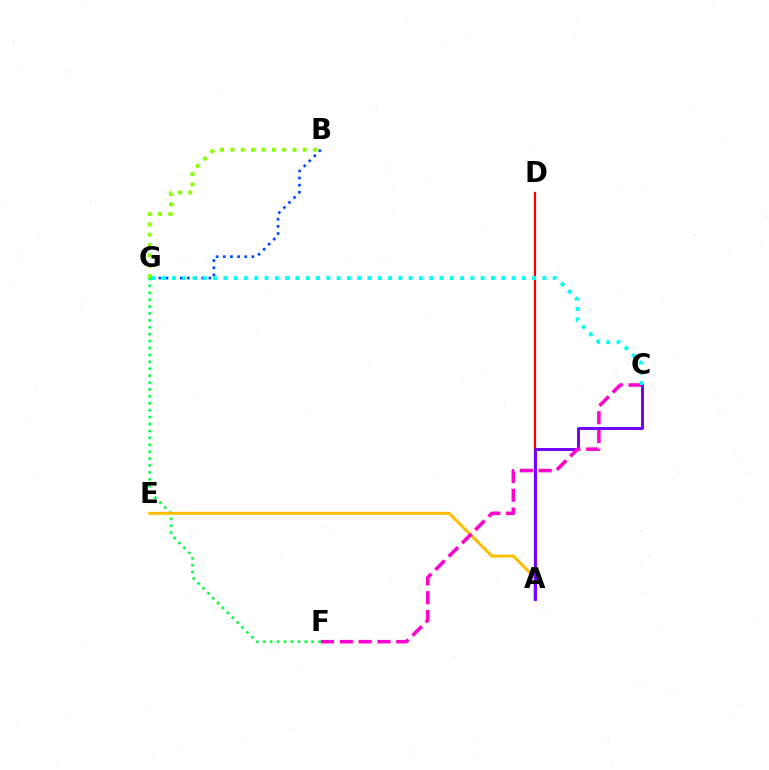{('F', 'G'): [{'color': '#00ff39', 'line_style': 'dotted', 'thickness': 1.88}], ('B', 'G'): [{'color': '#84ff00', 'line_style': 'dotted', 'thickness': 2.81}, {'color': '#004bff', 'line_style': 'dotted', 'thickness': 1.94}], ('A', 'D'): [{'color': '#ff0000', 'line_style': 'solid', 'thickness': 1.59}], ('A', 'E'): [{'color': '#ffbd00', 'line_style': 'solid', 'thickness': 2.15}], ('A', 'C'): [{'color': '#7200ff', 'line_style': 'solid', 'thickness': 2.11}], ('C', 'F'): [{'color': '#ff00cf', 'line_style': 'dashed', 'thickness': 2.56}], ('C', 'G'): [{'color': '#00fff6', 'line_style': 'dotted', 'thickness': 2.8}]}